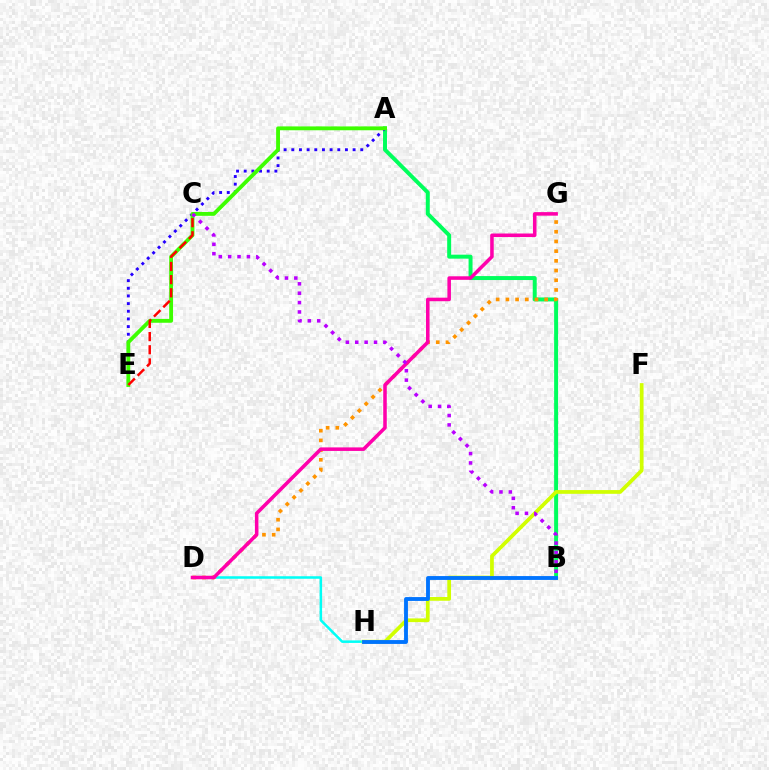{('A', 'B'): [{'color': '#00ff5c', 'line_style': 'solid', 'thickness': 2.85}], ('A', 'E'): [{'color': '#2500ff', 'line_style': 'dotted', 'thickness': 2.08}, {'color': '#3dff00', 'line_style': 'solid', 'thickness': 2.77}], ('D', 'H'): [{'color': '#00fff6', 'line_style': 'solid', 'thickness': 1.82}], ('F', 'H'): [{'color': '#d1ff00', 'line_style': 'solid', 'thickness': 2.69}], ('D', 'G'): [{'color': '#ff9400', 'line_style': 'dotted', 'thickness': 2.64}, {'color': '#ff00ac', 'line_style': 'solid', 'thickness': 2.55}], ('C', 'E'): [{'color': '#ff0000', 'line_style': 'dashed', 'thickness': 1.79}], ('B', 'H'): [{'color': '#0074ff', 'line_style': 'solid', 'thickness': 2.78}], ('B', 'C'): [{'color': '#b900ff', 'line_style': 'dotted', 'thickness': 2.55}]}